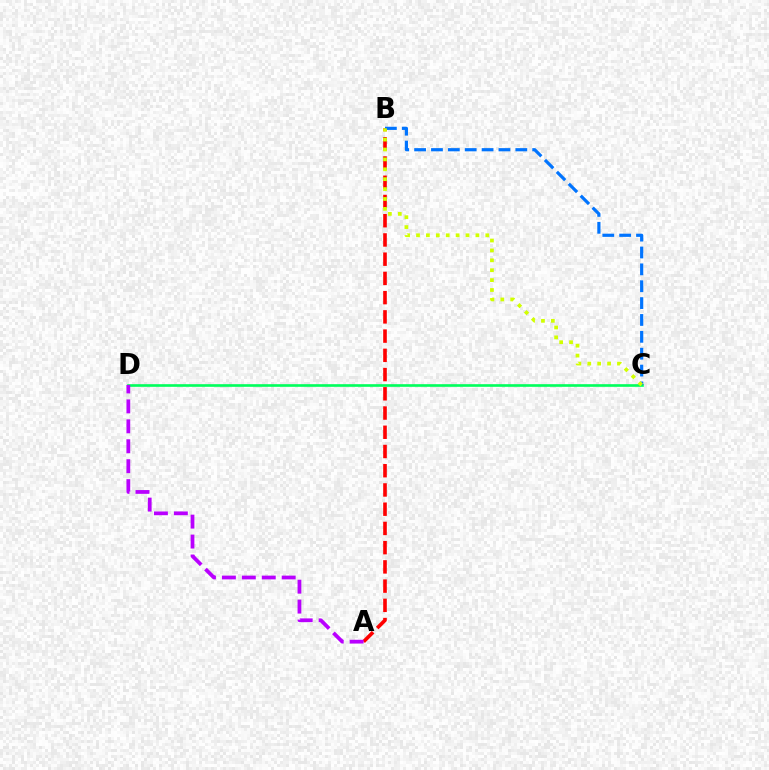{('A', 'B'): [{'color': '#ff0000', 'line_style': 'dashed', 'thickness': 2.61}], ('C', 'D'): [{'color': '#00ff5c', 'line_style': 'solid', 'thickness': 1.9}], ('B', 'C'): [{'color': '#0074ff', 'line_style': 'dashed', 'thickness': 2.29}, {'color': '#d1ff00', 'line_style': 'dotted', 'thickness': 2.69}], ('A', 'D'): [{'color': '#b900ff', 'line_style': 'dashed', 'thickness': 2.71}]}